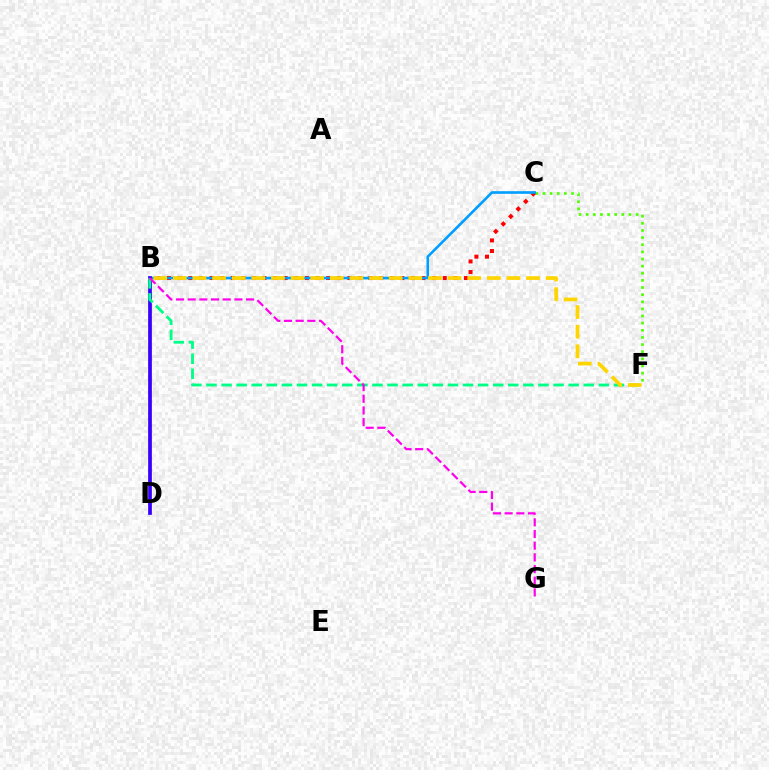{('C', 'F'): [{'color': '#4fff00', 'line_style': 'dotted', 'thickness': 1.94}], ('B', 'C'): [{'color': '#ff0000', 'line_style': 'dotted', 'thickness': 2.88}, {'color': '#009eff', 'line_style': 'solid', 'thickness': 1.89}], ('B', 'D'): [{'color': '#3700ff', 'line_style': 'solid', 'thickness': 2.68}], ('B', 'F'): [{'color': '#00ff86', 'line_style': 'dashed', 'thickness': 2.05}, {'color': '#ffd500', 'line_style': 'dashed', 'thickness': 2.67}], ('B', 'G'): [{'color': '#ff00ed', 'line_style': 'dashed', 'thickness': 1.59}]}